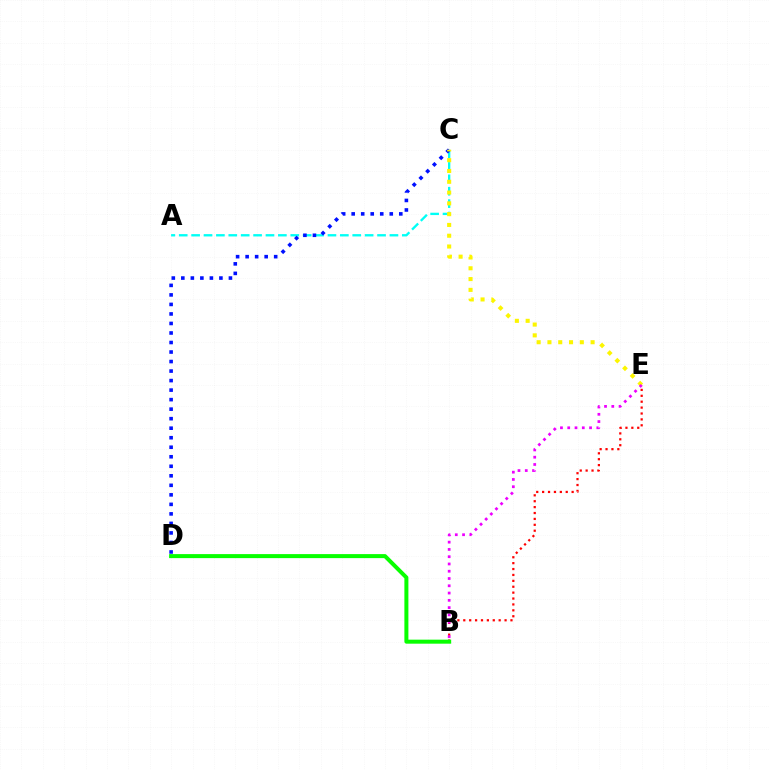{('A', 'C'): [{'color': '#00fff6', 'line_style': 'dashed', 'thickness': 1.68}], ('B', 'E'): [{'color': '#ff0000', 'line_style': 'dotted', 'thickness': 1.6}, {'color': '#ee00ff', 'line_style': 'dotted', 'thickness': 1.98}], ('C', 'D'): [{'color': '#0010ff', 'line_style': 'dotted', 'thickness': 2.59}], ('C', 'E'): [{'color': '#fcf500', 'line_style': 'dotted', 'thickness': 2.93}], ('B', 'D'): [{'color': '#08ff00', 'line_style': 'solid', 'thickness': 2.89}]}